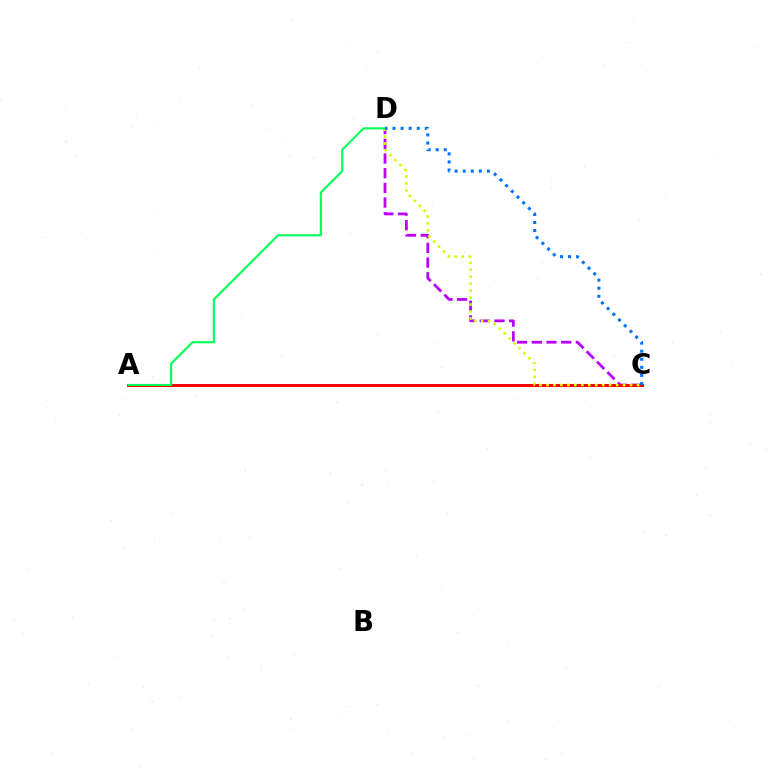{('C', 'D'): [{'color': '#b900ff', 'line_style': 'dashed', 'thickness': 1.99}, {'color': '#d1ff00', 'line_style': 'dotted', 'thickness': 1.89}, {'color': '#0074ff', 'line_style': 'dotted', 'thickness': 2.19}], ('A', 'C'): [{'color': '#ff0000', 'line_style': 'solid', 'thickness': 2.18}], ('A', 'D'): [{'color': '#00ff5c', 'line_style': 'solid', 'thickness': 1.52}]}